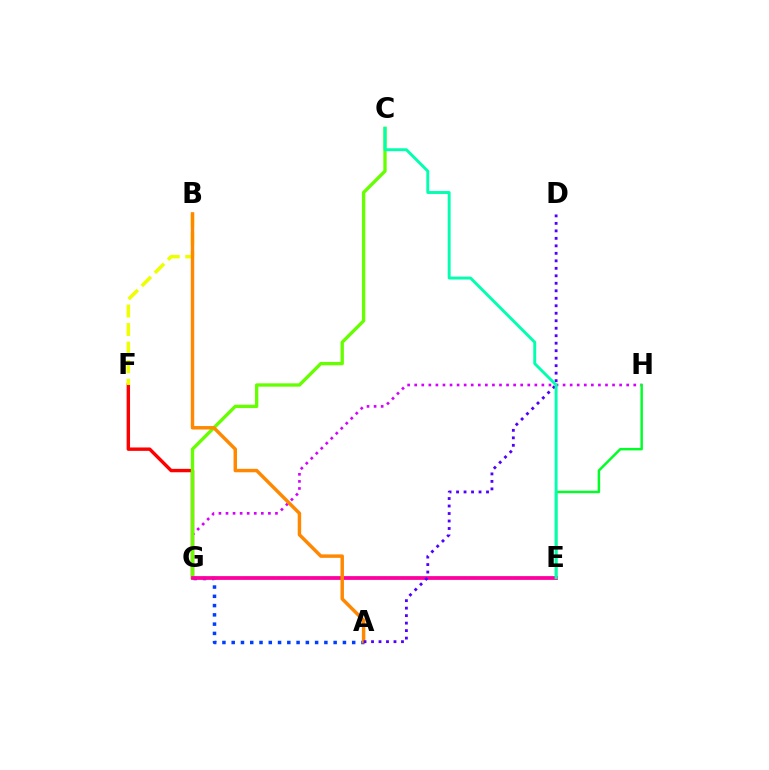{('F', 'G'): [{'color': '#ff0000', 'line_style': 'solid', 'thickness': 2.45}], ('A', 'G'): [{'color': '#003fff', 'line_style': 'dotted', 'thickness': 2.52}], ('E', 'G'): [{'color': '#00c7ff', 'line_style': 'dashed', 'thickness': 1.53}, {'color': '#ff00a0', 'line_style': 'solid', 'thickness': 2.71}], ('G', 'H'): [{'color': '#d600ff', 'line_style': 'dotted', 'thickness': 1.92}], ('C', 'G'): [{'color': '#66ff00', 'line_style': 'solid', 'thickness': 2.39}], ('E', 'H'): [{'color': '#00ff27', 'line_style': 'solid', 'thickness': 1.78}], ('B', 'F'): [{'color': '#eeff00', 'line_style': 'dashed', 'thickness': 2.52}], ('A', 'B'): [{'color': '#ff8800', 'line_style': 'solid', 'thickness': 2.48}], ('A', 'D'): [{'color': '#4f00ff', 'line_style': 'dotted', 'thickness': 2.03}], ('C', 'E'): [{'color': '#00ffaf', 'line_style': 'solid', 'thickness': 2.09}]}